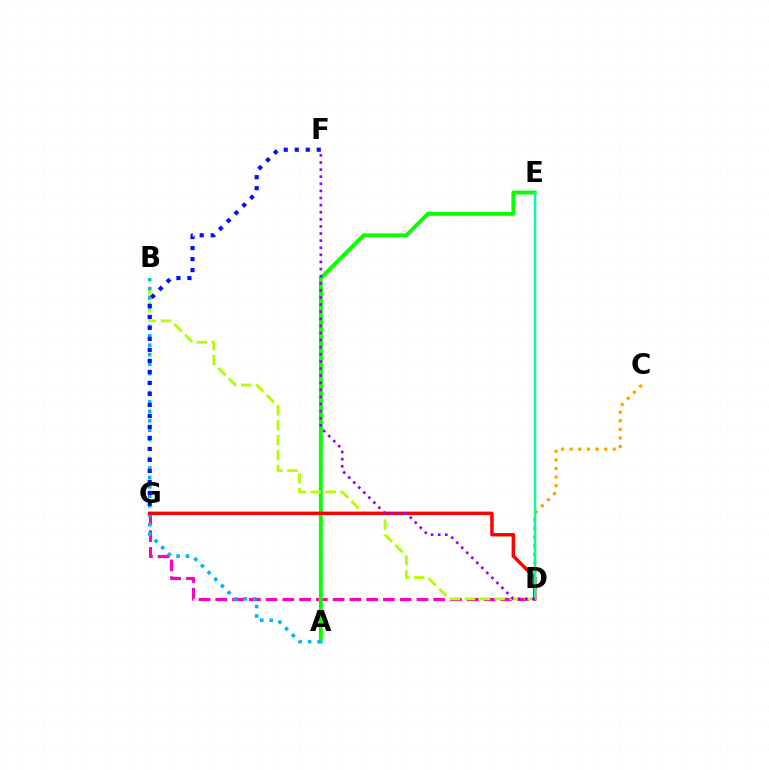{('D', 'G'): [{'color': '#ff00bd', 'line_style': 'dashed', 'thickness': 2.28}, {'color': '#ff0000', 'line_style': 'solid', 'thickness': 2.49}], ('A', 'E'): [{'color': '#08ff00', 'line_style': 'solid', 'thickness': 2.77}], ('B', 'D'): [{'color': '#b3ff00', 'line_style': 'dashed', 'thickness': 2.02}], ('C', 'D'): [{'color': '#ffa500', 'line_style': 'dotted', 'thickness': 2.34}], ('A', 'B'): [{'color': '#00b5ff', 'line_style': 'dotted', 'thickness': 2.57}], ('D', 'E'): [{'color': '#00ff9d', 'line_style': 'solid', 'thickness': 1.79}], ('F', 'G'): [{'color': '#0010ff', 'line_style': 'dotted', 'thickness': 2.99}], ('D', 'F'): [{'color': '#9b00ff', 'line_style': 'dotted', 'thickness': 1.93}]}